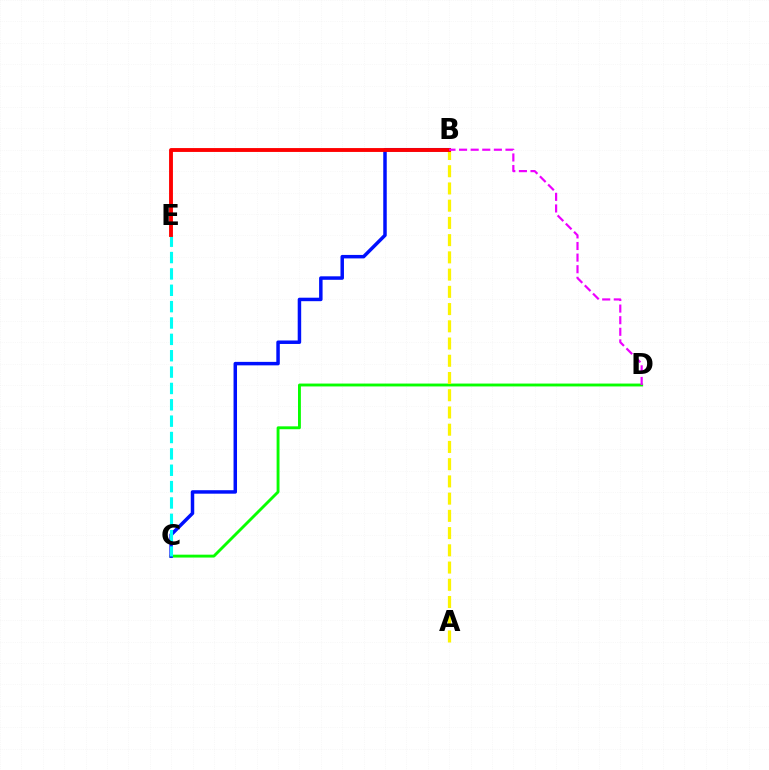{('C', 'D'): [{'color': '#08ff00', 'line_style': 'solid', 'thickness': 2.07}], ('A', 'B'): [{'color': '#fcf500', 'line_style': 'dashed', 'thickness': 2.34}], ('B', 'C'): [{'color': '#0010ff', 'line_style': 'solid', 'thickness': 2.51}], ('C', 'E'): [{'color': '#00fff6', 'line_style': 'dashed', 'thickness': 2.22}], ('B', 'E'): [{'color': '#ff0000', 'line_style': 'solid', 'thickness': 2.78}], ('B', 'D'): [{'color': '#ee00ff', 'line_style': 'dashed', 'thickness': 1.58}]}